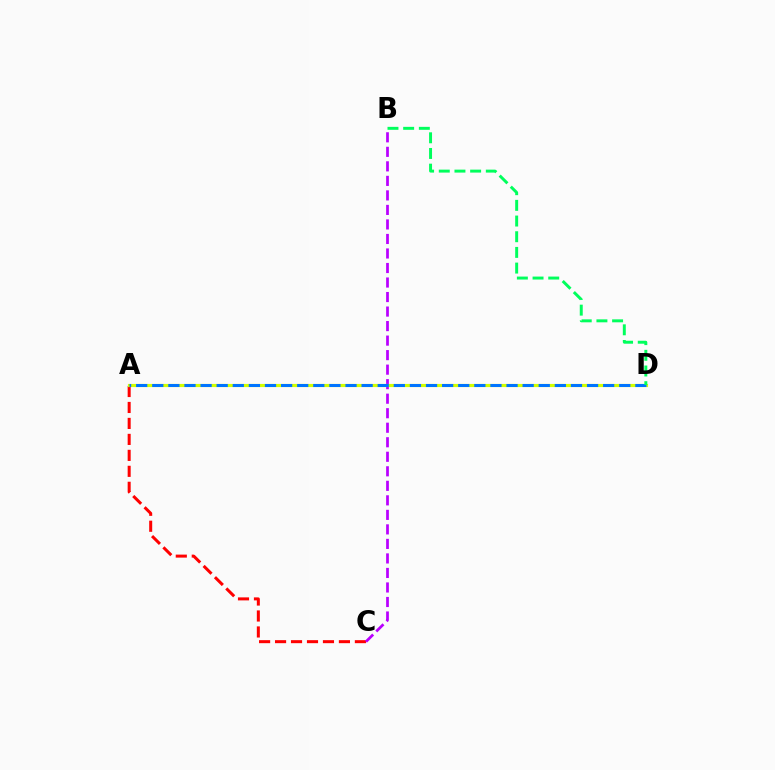{('A', 'C'): [{'color': '#ff0000', 'line_style': 'dashed', 'thickness': 2.17}], ('B', 'C'): [{'color': '#b900ff', 'line_style': 'dashed', 'thickness': 1.97}], ('A', 'D'): [{'color': '#d1ff00', 'line_style': 'solid', 'thickness': 2.27}, {'color': '#0074ff', 'line_style': 'dashed', 'thickness': 2.19}], ('B', 'D'): [{'color': '#00ff5c', 'line_style': 'dashed', 'thickness': 2.13}]}